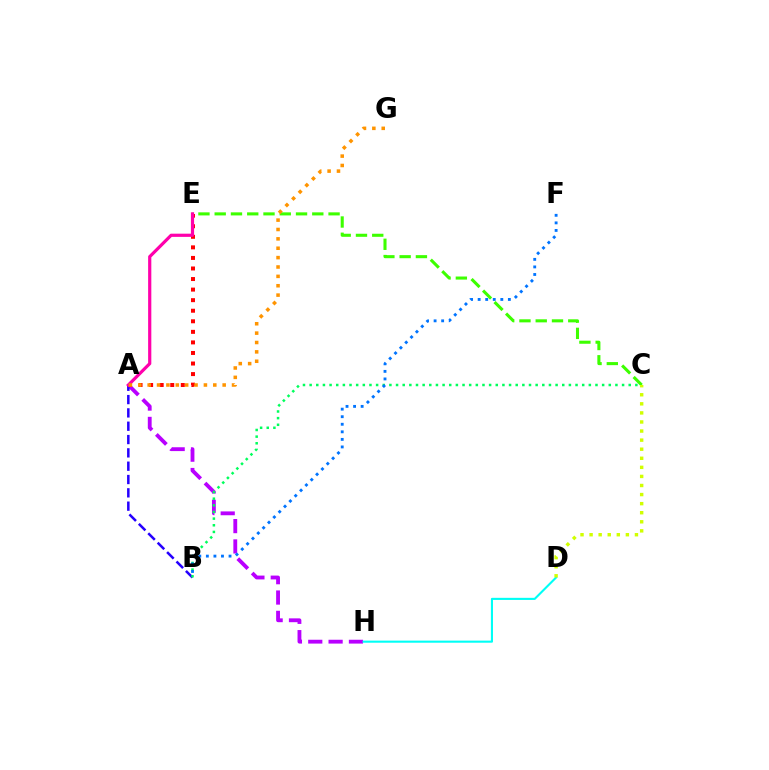{('A', 'H'): [{'color': '#b900ff', 'line_style': 'dashed', 'thickness': 2.76}], ('A', 'B'): [{'color': '#2500ff', 'line_style': 'dashed', 'thickness': 1.81}], ('D', 'H'): [{'color': '#00fff6', 'line_style': 'solid', 'thickness': 1.51}], ('C', 'E'): [{'color': '#3dff00', 'line_style': 'dashed', 'thickness': 2.21}], ('A', 'E'): [{'color': '#ff0000', 'line_style': 'dotted', 'thickness': 2.87}, {'color': '#ff00ac', 'line_style': 'solid', 'thickness': 2.3}], ('C', 'D'): [{'color': '#d1ff00', 'line_style': 'dotted', 'thickness': 2.47}], ('B', 'C'): [{'color': '#00ff5c', 'line_style': 'dotted', 'thickness': 1.81}], ('B', 'F'): [{'color': '#0074ff', 'line_style': 'dotted', 'thickness': 2.05}], ('A', 'G'): [{'color': '#ff9400', 'line_style': 'dotted', 'thickness': 2.55}]}